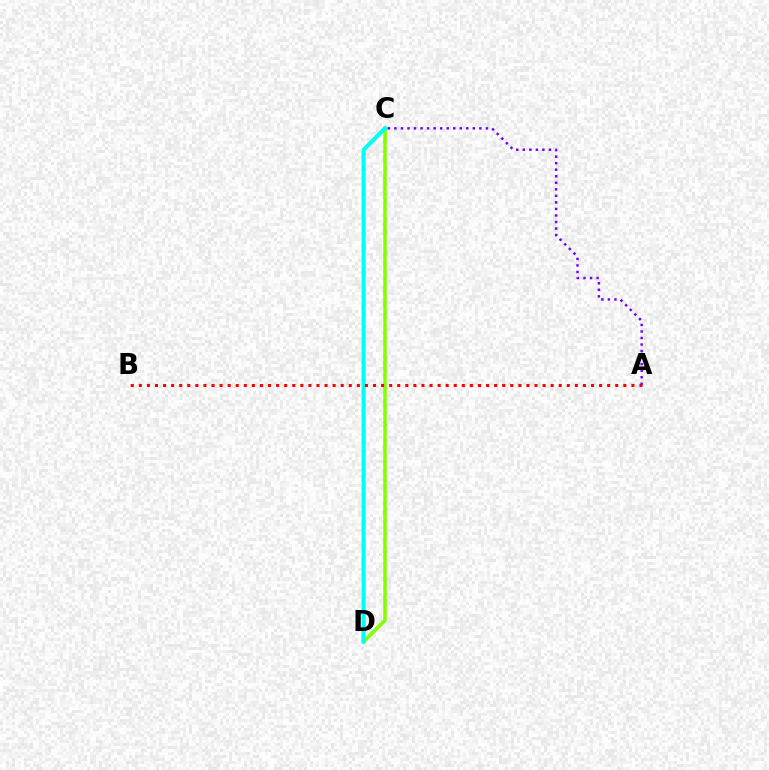{('C', 'D'): [{'color': '#84ff00', 'line_style': 'solid', 'thickness': 2.57}, {'color': '#00fff6', 'line_style': 'solid', 'thickness': 2.95}], ('A', 'B'): [{'color': '#ff0000', 'line_style': 'dotted', 'thickness': 2.19}], ('A', 'C'): [{'color': '#7200ff', 'line_style': 'dotted', 'thickness': 1.78}]}